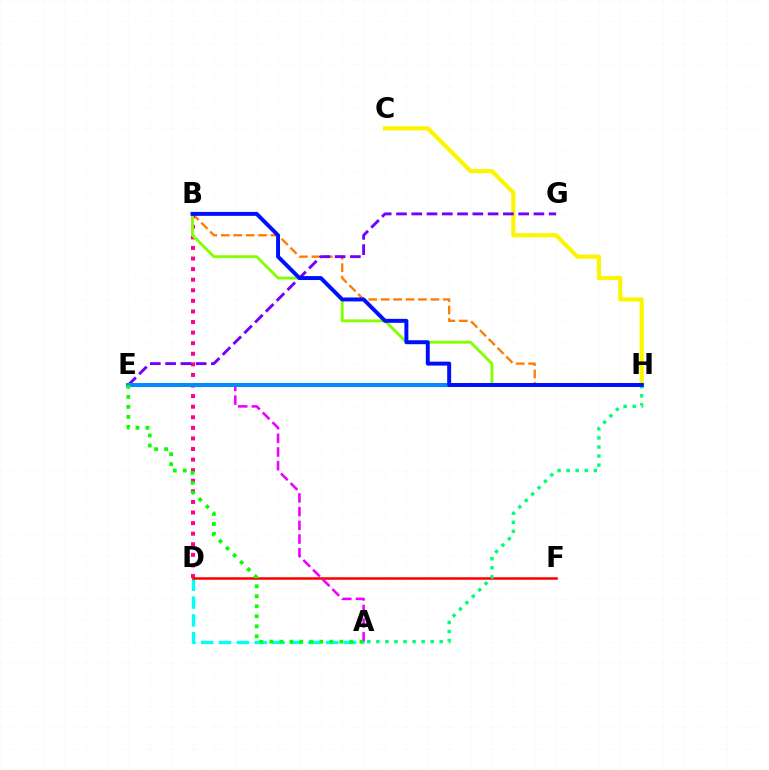{('B', 'H'): [{'color': '#ff7c00', 'line_style': 'dashed', 'thickness': 1.69}, {'color': '#84ff00', 'line_style': 'solid', 'thickness': 2.05}, {'color': '#0010ff', 'line_style': 'solid', 'thickness': 2.85}], ('A', 'D'): [{'color': '#00fff6', 'line_style': 'dashed', 'thickness': 2.43}], ('B', 'D'): [{'color': '#ff0094', 'line_style': 'dotted', 'thickness': 2.88}], ('C', 'H'): [{'color': '#fcf500', 'line_style': 'solid', 'thickness': 2.99}], ('D', 'F'): [{'color': '#ff0000', 'line_style': 'solid', 'thickness': 1.82}], ('A', 'E'): [{'color': '#ee00ff', 'line_style': 'dashed', 'thickness': 1.86}, {'color': '#08ff00', 'line_style': 'dotted', 'thickness': 2.72}], ('E', 'G'): [{'color': '#7200ff', 'line_style': 'dashed', 'thickness': 2.07}], ('A', 'H'): [{'color': '#00ff74', 'line_style': 'dotted', 'thickness': 2.46}], ('E', 'H'): [{'color': '#008cff', 'line_style': 'solid', 'thickness': 2.89}]}